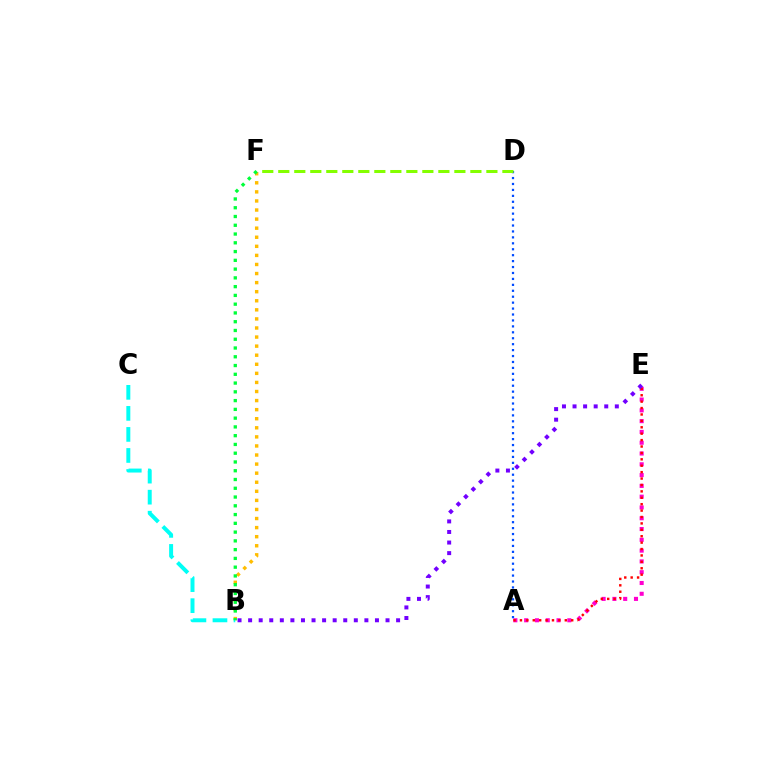{('B', 'F'): [{'color': '#ffbd00', 'line_style': 'dotted', 'thickness': 2.47}, {'color': '#00ff39', 'line_style': 'dotted', 'thickness': 2.38}], ('A', 'E'): [{'color': '#ff00cf', 'line_style': 'dotted', 'thickness': 2.93}, {'color': '#ff0000', 'line_style': 'dotted', 'thickness': 1.74}], ('B', 'C'): [{'color': '#00fff6', 'line_style': 'dashed', 'thickness': 2.86}], ('A', 'D'): [{'color': '#004bff', 'line_style': 'dotted', 'thickness': 1.61}], ('B', 'E'): [{'color': '#7200ff', 'line_style': 'dotted', 'thickness': 2.87}], ('D', 'F'): [{'color': '#84ff00', 'line_style': 'dashed', 'thickness': 2.17}]}